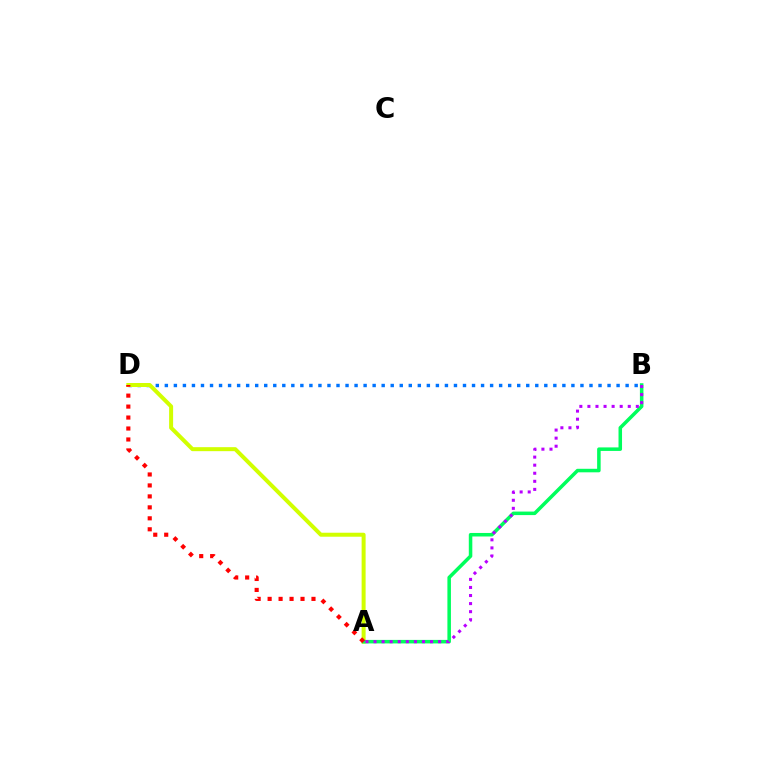{('B', 'D'): [{'color': '#0074ff', 'line_style': 'dotted', 'thickness': 2.45}], ('A', 'D'): [{'color': '#d1ff00', 'line_style': 'solid', 'thickness': 2.88}, {'color': '#ff0000', 'line_style': 'dotted', 'thickness': 2.98}], ('A', 'B'): [{'color': '#00ff5c', 'line_style': 'solid', 'thickness': 2.54}, {'color': '#b900ff', 'line_style': 'dotted', 'thickness': 2.19}]}